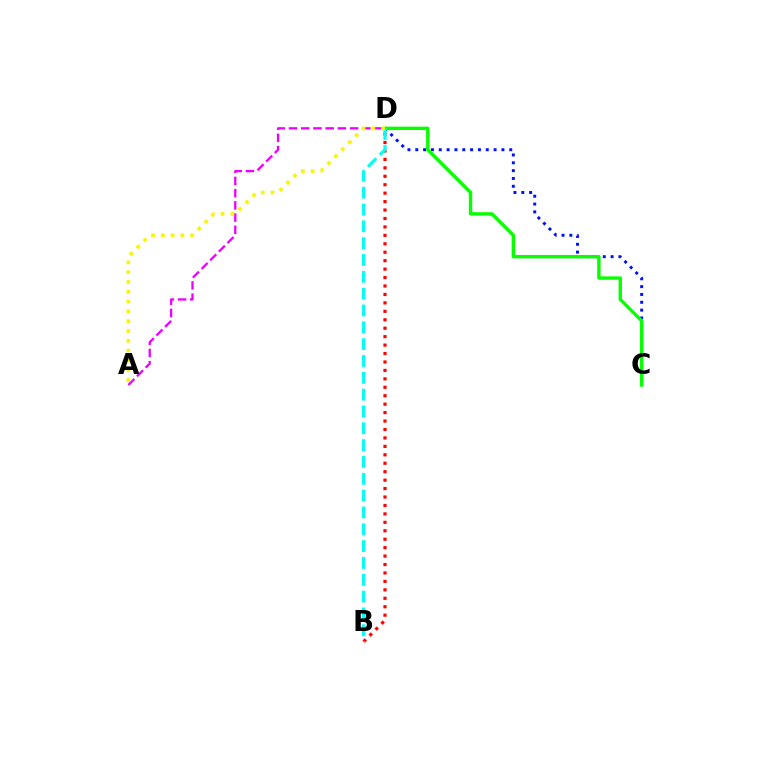{('A', 'D'): [{'color': '#ee00ff', 'line_style': 'dashed', 'thickness': 1.66}, {'color': '#fcf500', 'line_style': 'dotted', 'thickness': 2.66}], ('C', 'D'): [{'color': '#0010ff', 'line_style': 'dotted', 'thickness': 2.13}, {'color': '#08ff00', 'line_style': 'solid', 'thickness': 2.43}], ('B', 'D'): [{'color': '#ff0000', 'line_style': 'dotted', 'thickness': 2.29}, {'color': '#00fff6', 'line_style': 'dashed', 'thickness': 2.29}]}